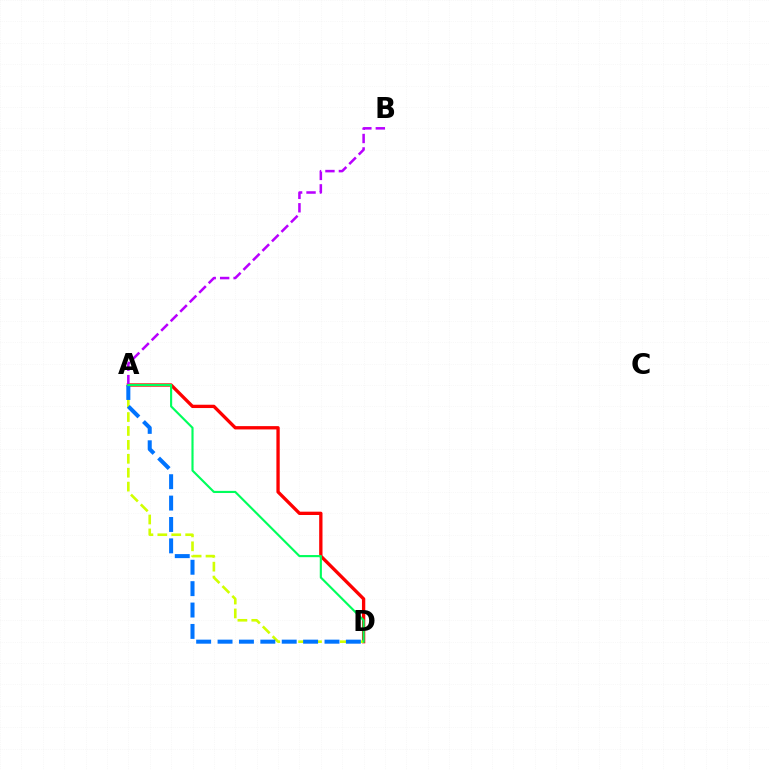{('A', 'D'): [{'color': '#ff0000', 'line_style': 'solid', 'thickness': 2.39}, {'color': '#d1ff00', 'line_style': 'dashed', 'thickness': 1.89}, {'color': '#0074ff', 'line_style': 'dashed', 'thickness': 2.91}, {'color': '#00ff5c', 'line_style': 'solid', 'thickness': 1.54}], ('A', 'B'): [{'color': '#b900ff', 'line_style': 'dashed', 'thickness': 1.83}]}